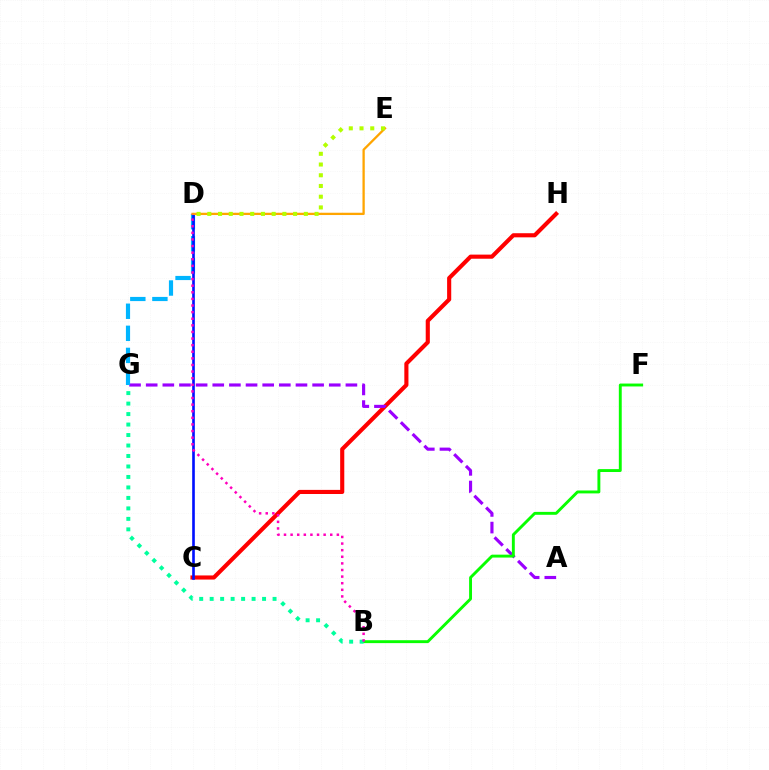{('C', 'H'): [{'color': '#ff0000', 'line_style': 'solid', 'thickness': 2.96}], ('A', 'G'): [{'color': '#9b00ff', 'line_style': 'dashed', 'thickness': 2.26}], ('D', 'G'): [{'color': '#00b5ff', 'line_style': 'dashed', 'thickness': 3.0}], ('B', 'F'): [{'color': '#08ff00', 'line_style': 'solid', 'thickness': 2.09}], ('C', 'D'): [{'color': '#0010ff', 'line_style': 'solid', 'thickness': 1.9}], ('B', 'G'): [{'color': '#00ff9d', 'line_style': 'dotted', 'thickness': 2.85}], ('D', 'E'): [{'color': '#ffa500', 'line_style': 'solid', 'thickness': 1.65}, {'color': '#b3ff00', 'line_style': 'dotted', 'thickness': 2.91}], ('B', 'D'): [{'color': '#ff00bd', 'line_style': 'dotted', 'thickness': 1.8}]}